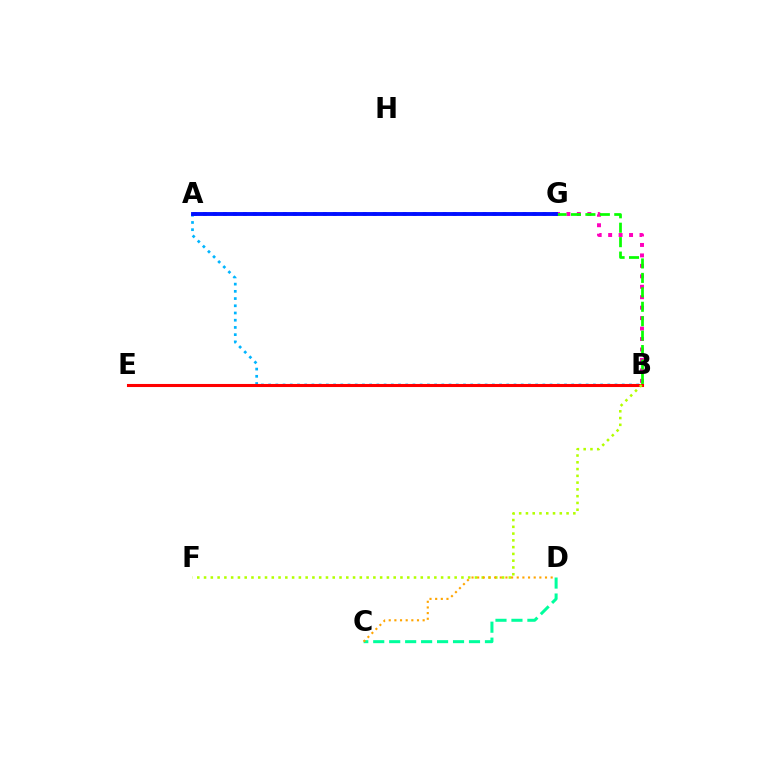{('C', 'D'): [{'color': '#00ff9d', 'line_style': 'dashed', 'thickness': 2.17}, {'color': '#ffa500', 'line_style': 'dotted', 'thickness': 1.54}], ('A', 'B'): [{'color': '#00b5ff', 'line_style': 'dotted', 'thickness': 1.96}], ('B', 'G'): [{'color': '#ff00bd', 'line_style': 'dotted', 'thickness': 2.84}, {'color': '#08ff00', 'line_style': 'dashed', 'thickness': 1.96}], ('A', 'G'): [{'color': '#9b00ff', 'line_style': 'dotted', 'thickness': 2.71}, {'color': '#0010ff', 'line_style': 'solid', 'thickness': 2.78}], ('B', 'E'): [{'color': '#ff0000', 'line_style': 'solid', 'thickness': 2.21}], ('B', 'F'): [{'color': '#b3ff00', 'line_style': 'dotted', 'thickness': 1.84}]}